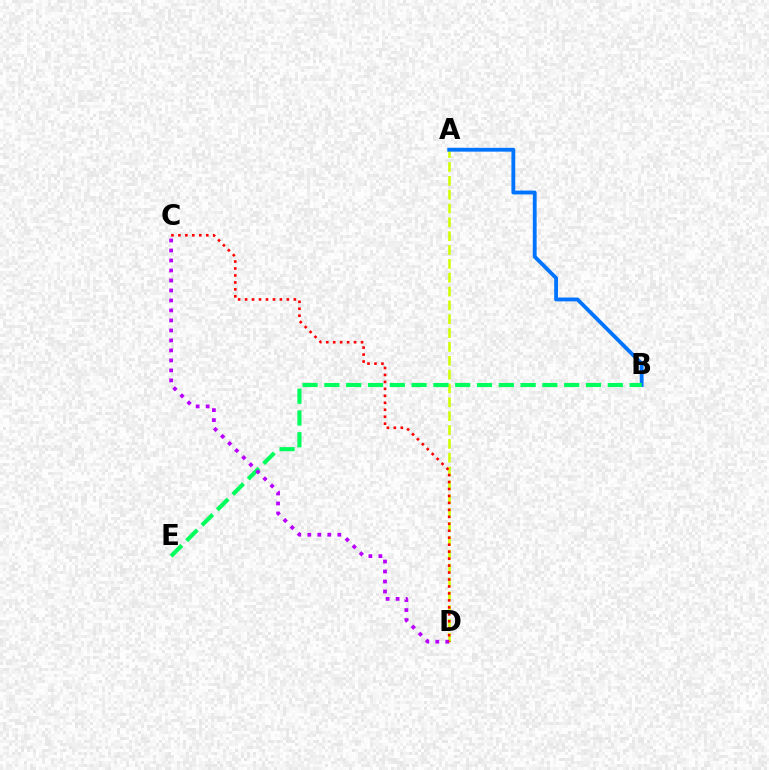{('A', 'D'): [{'color': '#d1ff00', 'line_style': 'dashed', 'thickness': 1.88}], ('A', 'B'): [{'color': '#0074ff', 'line_style': 'solid', 'thickness': 2.76}], ('B', 'E'): [{'color': '#00ff5c', 'line_style': 'dashed', 'thickness': 2.96}], ('C', 'D'): [{'color': '#b900ff', 'line_style': 'dotted', 'thickness': 2.72}, {'color': '#ff0000', 'line_style': 'dotted', 'thickness': 1.89}]}